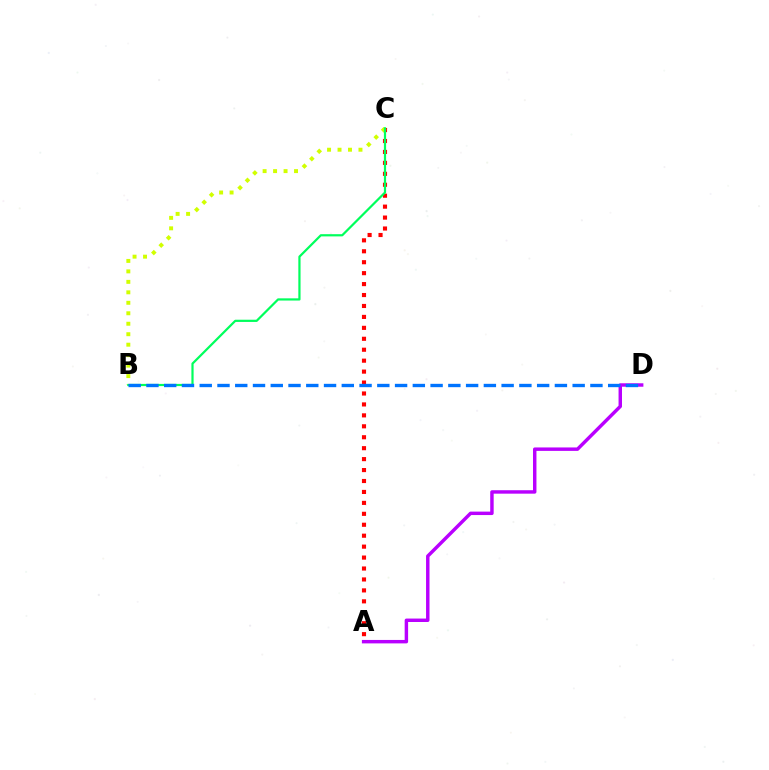{('A', 'D'): [{'color': '#b900ff', 'line_style': 'solid', 'thickness': 2.48}], ('A', 'C'): [{'color': '#ff0000', 'line_style': 'dotted', 'thickness': 2.97}], ('B', 'C'): [{'color': '#d1ff00', 'line_style': 'dotted', 'thickness': 2.85}, {'color': '#00ff5c', 'line_style': 'solid', 'thickness': 1.59}], ('B', 'D'): [{'color': '#0074ff', 'line_style': 'dashed', 'thickness': 2.41}]}